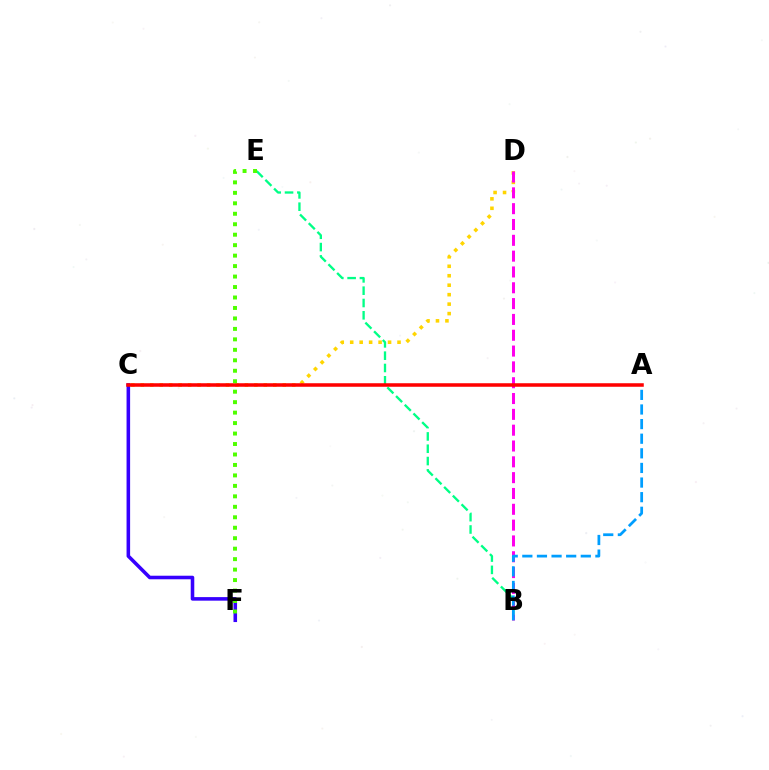{('C', 'D'): [{'color': '#ffd500', 'line_style': 'dotted', 'thickness': 2.57}], ('C', 'F'): [{'color': '#3700ff', 'line_style': 'solid', 'thickness': 2.56}], ('B', 'E'): [{'color': '#00ff86', 'line_style': 'dashed', 'thickness': 1.67}], ('B', 'D'): [{'color': '#ff00ed', 'line_style': 'dashed', 'thickness': 2.15}], ('A', 'B'): [{'color': '#009eff', 'line_style': 'dashed', 'thickness': 1.99}], ('A', 'C'): [{'color': '#ff0000', 'line_style': 'solid', 'thickness': 2.54}], ('E', 'F'): [{'color': '#4fff00', 'line_style': 'dotted', 'thickness': 2.84}]}